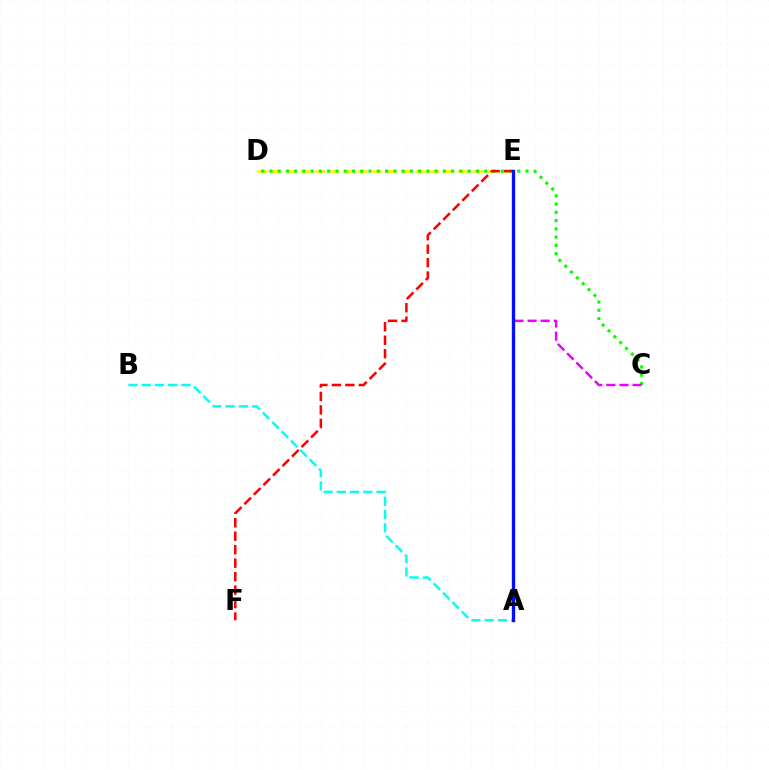{('D', 'E'): [{'color': '#fcf500', 'line_style': 'dashed', 'thickness': 1.95}], ('C', 'D'): [{'color': '#08ff00', 'line_style': 'dotted', 'thickness': 2.24}], ('C', 'E'): [{'color': '#ee00ff', 'line_style': 'dashed', 'thickness': 1.78}], ('E', 'F'): [{'color': '#ff0000', 'line_style': 'dashed', 'thickness': 1.83}], ('A', 'B'): [{'color': '#00fff6', 'line_style': 'dashed', 'thickness': 1.8}], ('A', 'E'): [{'color': '#0010ff', 'line_style': 'solid', 'thickness': 2.4}]}